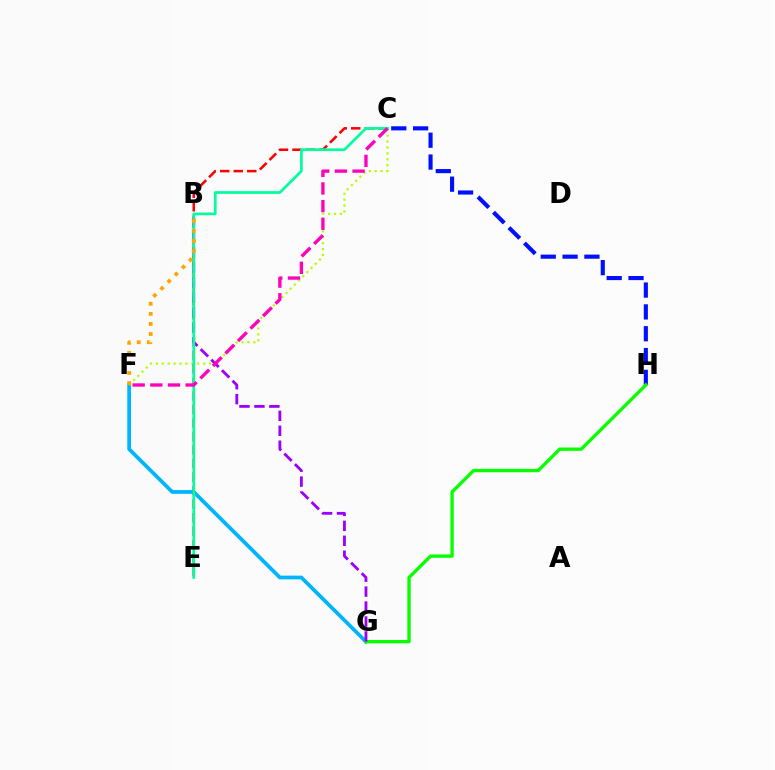{('F', 'G'): [{'color': '#00b5ff', 'line_style': 'solid', 'thickness': 2.7}], ('C', 'F'): [{'color': '#b3ff00', 'line_style': 'dotted', 'thickness': 1.6}, {'color': '#ff00bd', 'line_style': 'dashed', 'thickness': 2.4}], ('C', 'H'): [{'color': '#0010ff', 'line_style': 'dashed', 'thickness': 2.97}], ('C', 'E'): [{'color': '#ff0000', 'line_style': 'dashed', 'thickness': 1.84}, {'color': '#00ff9d', 'line_style': 'solid', 'thickness': 1.95}], ('G', 'H'): [{'color': '#08ff00', 'line_style': 'solid', 'thickness': 2.41}], ('B', 'G'): [{'color': '#9b00ff', 'line_style': 'dashed', 'thickness': 2.03}], ('B', 'F'): [{'color': '#ffa500', 'line_style': 'dotted', 'thickness': 2.74}]}